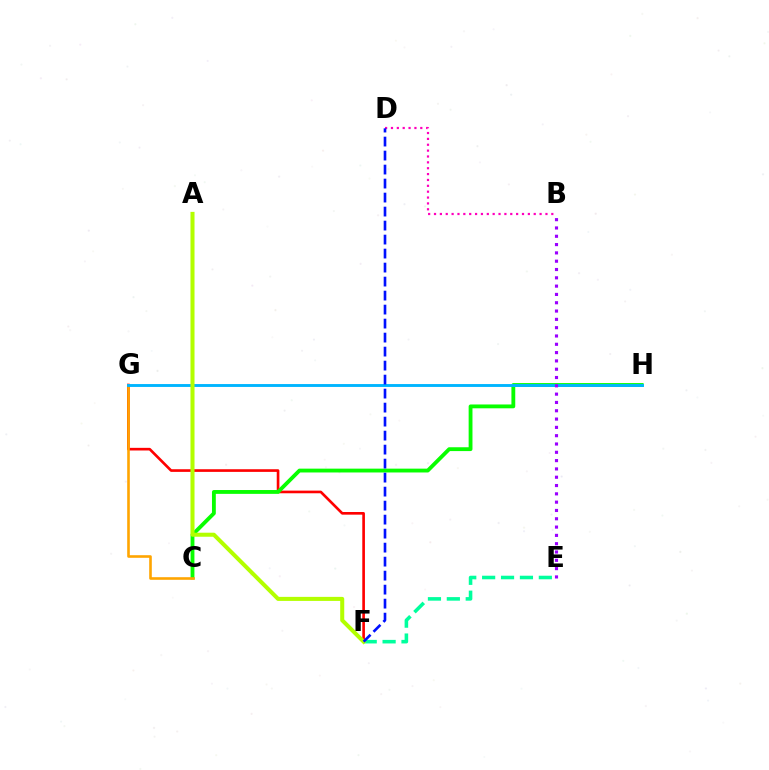{('F', 'G'): [{'color': '#ff0000', 'line_style': 'solid', 'thickness': 1.91}], ('C', 'H'): [{'color': '#08ff00', 'line_style': 'solid', 'thickness': 2.76}], ('C', 'G'): [{'color': '#ffa500', 'line_style': 'solid', 'thickness': 1.88}], ('E', 'F'): [{'color': '#00ff9d', 'line_style': 'dashed', 'thickness': 2.57}], ('B', 'D'): [{'color': '#ff00bd', 'line_style': 'dotted', 'thickness': 1.59}], ('G', 'H'): [{'color': '#00b5ff', 'line_style': 'solid', 'thickness': 2.08}], ('A', 'F'): [{'color': '#b3ff00', 'line_style': 'solid', 'thickness': 2.91}], ('D', 'F'): [{'color': '#0010ff', 'line_style': 'dashed', 'thickness': 1.9}], ('B', 'E'): [{'color': '#9b00ff', 'line_style': 'dotted', 'thickness': 2.26}]}